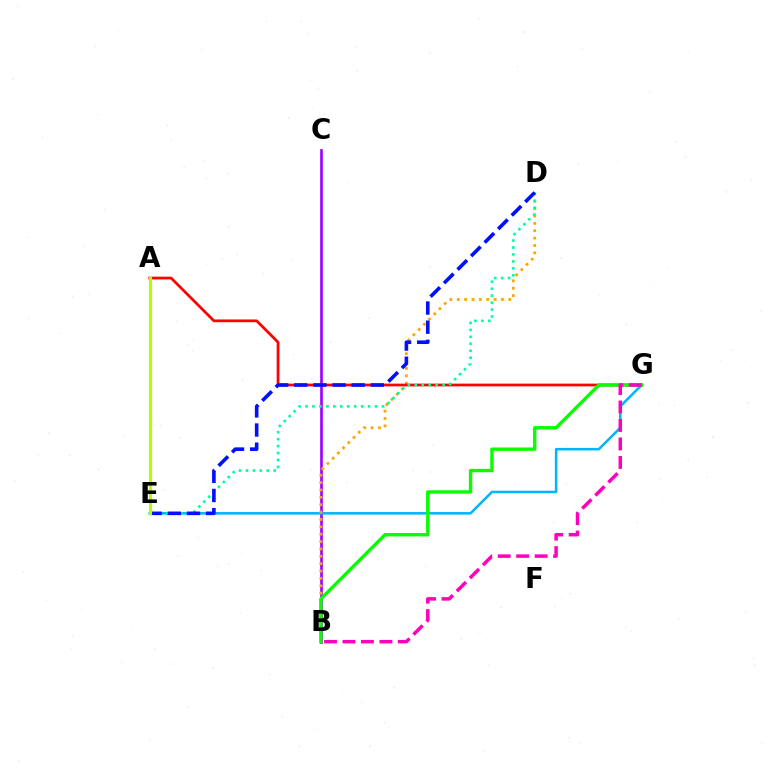{('B', 'C'): [{'color': '#9b00ff', 'line_style': 'solid', 'thickness': 1.89}], ('E', 'G'): [{'color': '#00b5ff', 'line_style': 'solid', 'thickness': 1.83}], ('B', 'D'): [{'color': '#ffa500', 'line_style': 'dotted', 'thickness': 2.0}], ('A', 'G'): [{'color': '#ff0000', 'line_style': 'solid', 'thickness': 1.98}], ('B', 'G'): [{'color': '#08ff00', 'line_style': 'solid', 'thickness': 2.43}, {'color': '#ff00bd', 'line_style': 'dashed', 'thickness': 2.51}], ('D', 'E'): [{'color': '#00ff9d', 'line_style': 'dotted', 'thickness': 1.89}, {'color': '#0010ff', 'line_style': 'dashed', 'thickness': 2.6}], ('A', 'E'): [{'color': '#b3ff00', 'line_style': 'solid', 'thickness': 2.24}]}